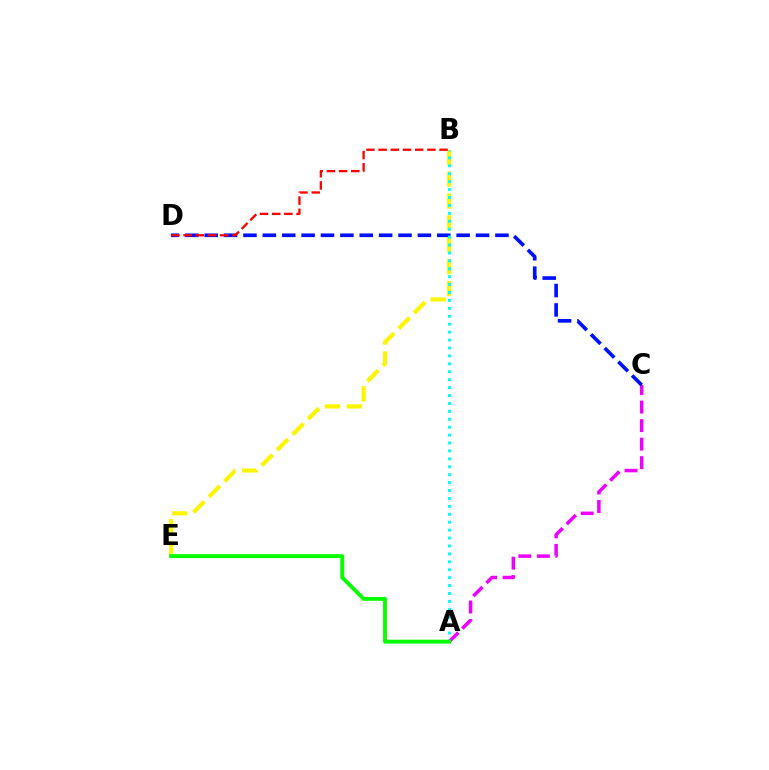{('B', 'E'): [{'color': '#fcf500', 'line_style': 'dashed', 'thickness': 2.97}], ('A', 'C'): [{'color': '#ee00ff', 'line_style': 'dashed', 'thickness': 2.52}], ('C', 'D'): [{'color': '#0010ff', 'line_style': 'dashed', 'thickness': 2.63}], ('B', 'D'): [{'color': '#ff0000', 'line_style': 'dashed', 'thickness': 1.66}], ('A', 'B'): [{'color': '#00fff6', 'line_style': 'dotted', 'thickness': 2.15}], ('A', 'E'): [{'color': '#08ff00', 'line_style': 'solid', 'thickness': 2.81}]}